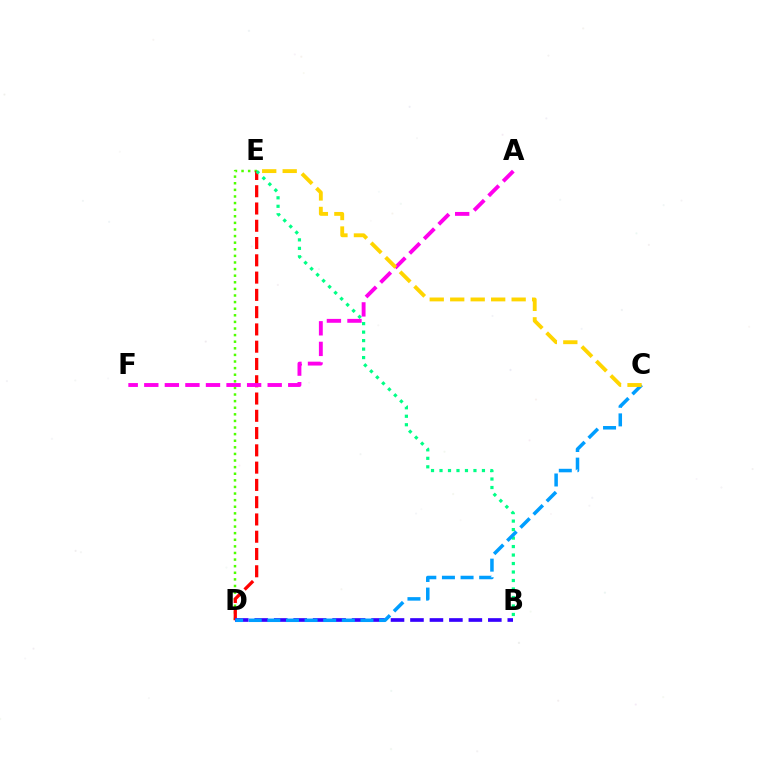{('D', 'E'): [{'color': '#4fff00', 'line_style': 'dotted', 'thickness': 1.79}, {'color': '#ff0000', 'line_style': 'dashed', 'thickness': 2.35}], ('B', 'E'): [{'color': '#00ff86', 'line_style': 'dotted', 'thickness': 2.31}], ('A', 'F'): [{'color': '#ff00ed', 'line_style': 'dashed', 'thickness': 2.79}], ('B', 'D'): [{'color': '#3700ff', 'line_style': 'dashed', 'thickness': 2.64}], ('C', 'D'): [{'color': '#009eff', 'line_style': 'dashed', 'thickness': 2.53}], ('C', 'E'): [{'color': '#ffd500', 'line_style': 'dashed', 'thickness': 2.78}]}